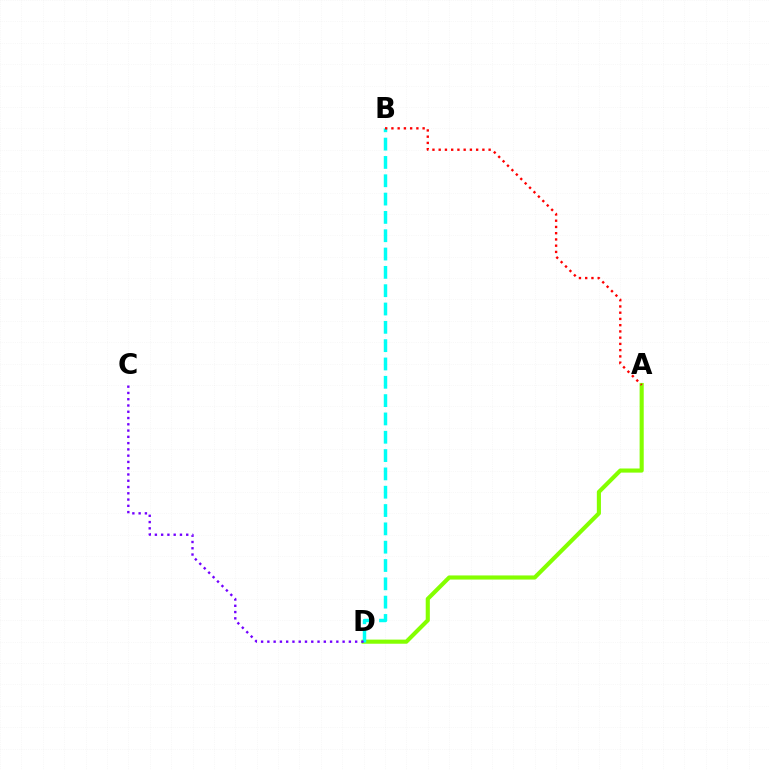{('A', 'D'): [{'color': '#84ff00', 'line_style': 'solid', 'thickness': 2.96}], ('B', 'D'): [{'color': '#00fff6', 'line_style': 'dashed', 'thickness': 2.49}], ('A', 'B'): [{'color': '#ff0000', 'line_style': 'dotted', 'thickness': 1.7}], ('C', 'D'): [{'color': '#7200ff', 'line_style': 'dotted', 'thickness': 1.7}]}